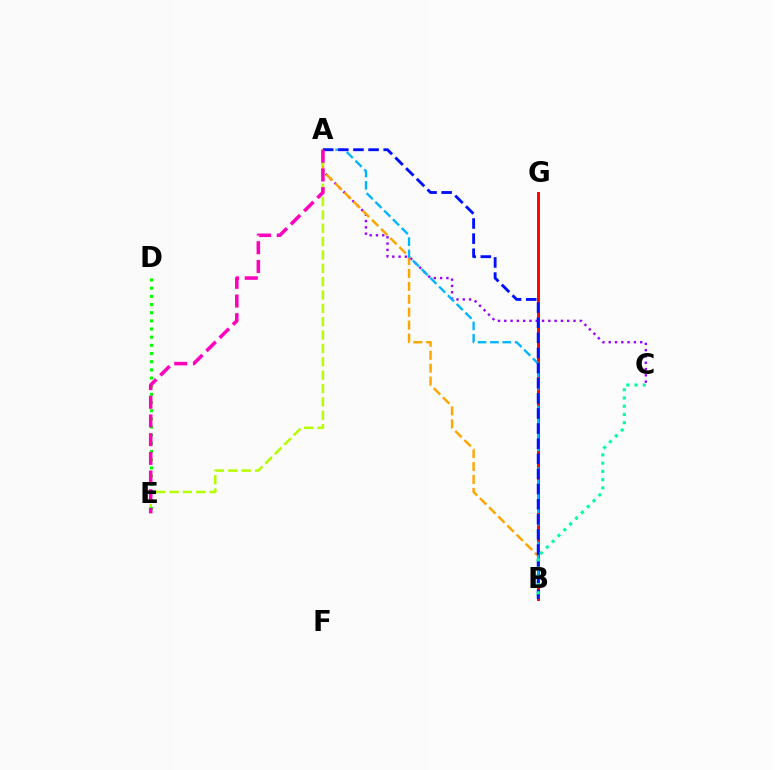{('A', 'C'): [{'color': '#9b00ff', 'line_style': 'dotted', 'thickness': 1.71}], ('A', 'B'): [{'color': '#ffa500', 'line_style': 'dashed', 'thickness': 1.76}, {'color': '#00b5ff', 'line_style': 'dashed', 'thickness': 1.68}, {'color': '#0010ff', 'line_style': 'dashed', 'thickness': 2.05}], ('B', 'G'): [{'color': '#ff0000', 'line_style': 'solid', 'thickness': 2.1}], ('A', 'E'): [{'color': '#b3ff00', 'line_style': 'dashed', 'thickness': 1.81}, {'color': '#ff00bd', 'line_style': 'dashed', 'thickness': 2.54}], ('D', 'E'): [{'color': '#08ff00', 'line_style': 'dotted', 'thickness': 2.22}], ('B', 'C'): [{'color': '#00ff9d', 'line_style': 'dotted', 'thickness': 2.24}]}